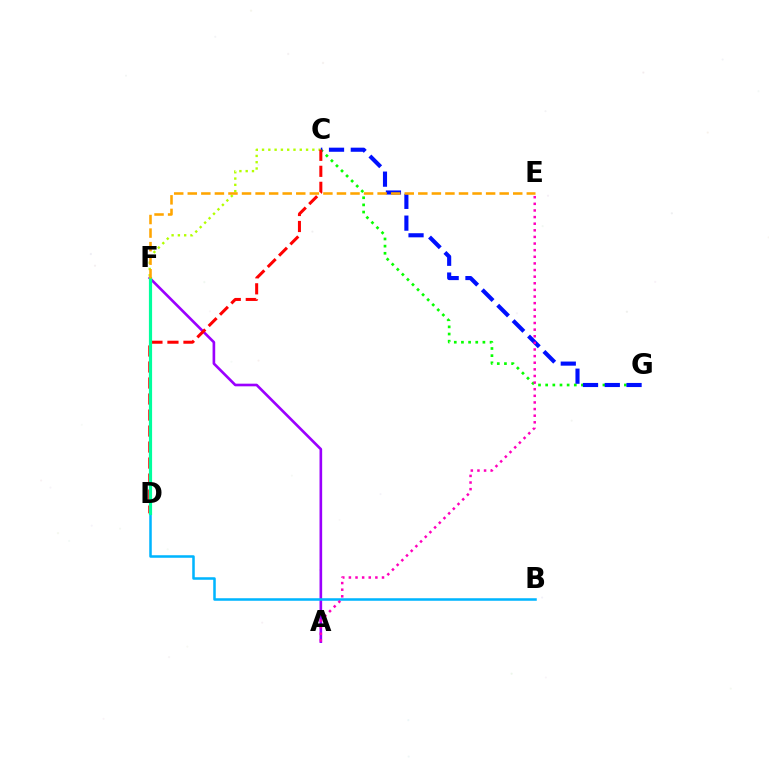{('A', 'F'): [{'color': '#9b00ff', 'line_style': 'solid', 'thickness': 1.9}], ('C', 'G'): [{'color': '#08ff00', 'line_style': 'dotted', 'thickness': 1.94}, {'color': '#0010ff', 'line_style': 'dashed', 'thickness': 2.96}], ('B', 'D'): [{'color': '#00b5ff', 'line_style': 'solid', 'thickness': 1.82}], ('C', 'F'): [{'color': '#b3ff00', 'line_style': 'dotted', 'thickness': 1.71}], ('A', 'E'): [{'color': '#ff00bd', 'line_style': 'dotted', 'thickness': 1.8}], ('C', 'D'): [{'color': '#ff0000', 'line_style': 'dashed', 'thickness': 2.17}], ('D', 'F'): [{'color': '#00ff9d', 'line_style': 'solid', 'thickness': 2.29}], ('E', 'F'): [{'color': '#ffa500', 'line_style': 'dashed', 'thickness': 1.84}]}